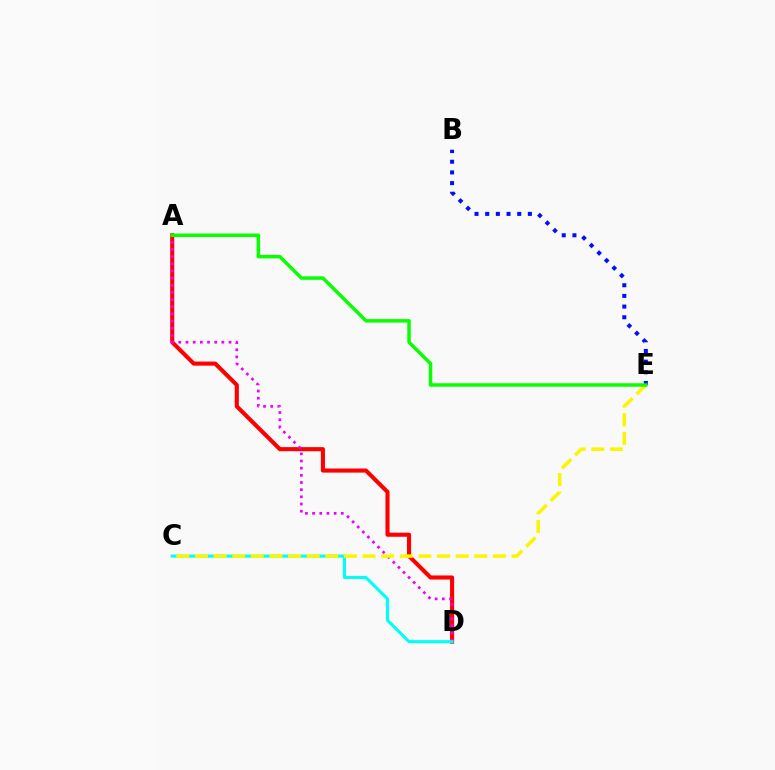{('A', 'D'): [{'color': '#ff0000', 'line_style': 'solid', 'thickness': 2.94}, {'color': '#ee00ff', 'line_style': 'dotted', 'thickness': 1.95}], ('B', 'E'): [{'color': '#0010ff', 'line_style': 'dotted', 'thickness': 2.9}], ('C', 'D'): [{'color': '#00fff6', 'line_style': 'solid', 'thickness': 2.23}], ('C', 'E'): [{'color': '#fcf500', 'line_style': 'dashed', 'thickness': 2.53}], ('A', 'E'): [{'color': '#08ff00', 'line_style': 'solid', 'thickness': 2.5}]}